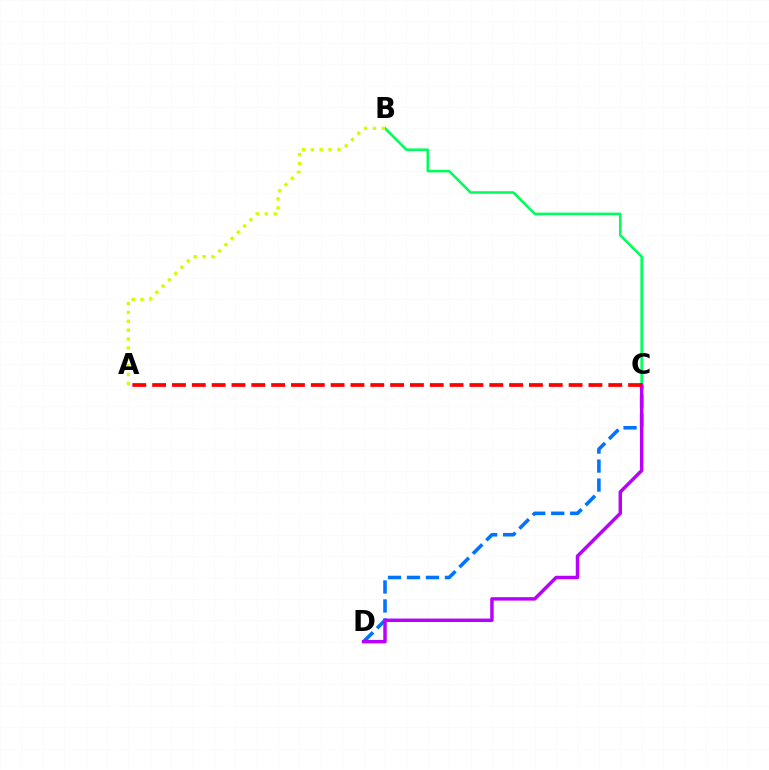{('C', 'D'): [{'color': '#0074ff', 'line_style': 'dashed', 'thickness': 2.58}, {'color': '#b900ff', 'line_style': 'solid', 'thickness': 2.49}], ('B', 'C'): [{'color': '#00ff5c', 'line_style': 'solid', 'thickness': 1.85}], ('A', 'B'): [{'color': '#d1ff00', 'line_style': 'dotted', 'thickness': 2.41}], ('A', 'C'): [{'color': '#ff0000', 'line_style': 'dashed', 'thickness': 2.69}]}